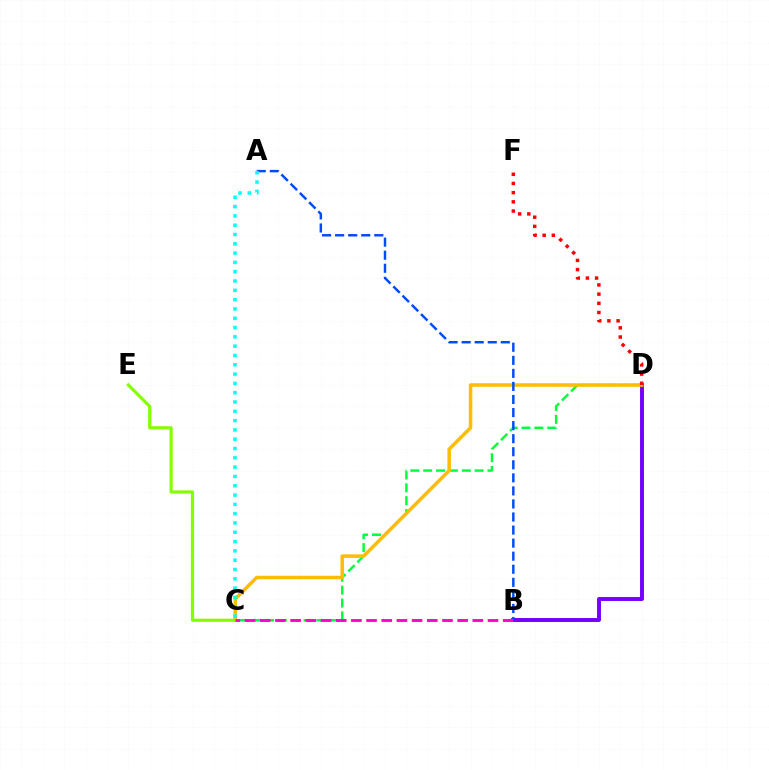{('C', 'D'): [{'color': '#00ff39', 'line_style': 'dashed', 'thickness': 1.75}, {'color': '#ffbd00', 'line_style': 'solid', 'thickness': 2.53}], ('B', 'D'): [{'color': '#7200ff', 'line_style': 'solid', 'thickness': 2.83}], ('D', 'F'): [{'color': '#ff0000', 'line_style': 'dotted', 'thickness': 2.5}], ('A', 'B'): [{'color': '#004bff', 'line_style': 'dashed', 'thickness': 1.77}], ('A', 'C'): [{'color': '#00fff6', 'line_style': 'dotted', 'thickness': 2.53}], ('C', 'E'): [{'color': '#84ff00', 'line_style': 'solid', 'thickness': 2.28}], ('B', 'C'): [{'color': '#ff00cf', 'line_style': 'dashed', 'thickness': 2.06}]}